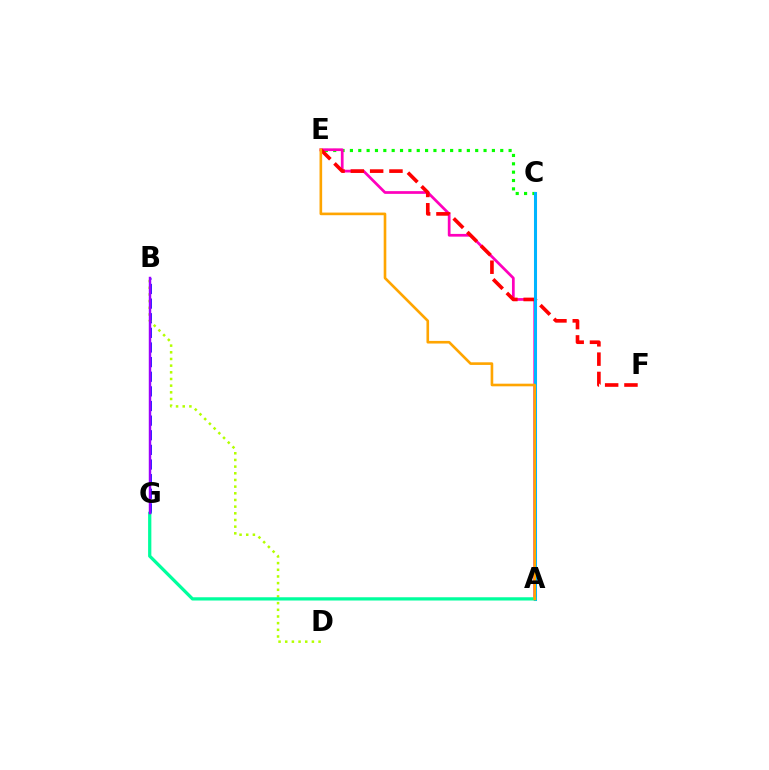{('C', 'E'): [{'color': '#08ff00', 'line_style': 'dotted', 'thickness': 2.27}], ('A', 'E'): [{'color': '#ff00bd', 'line_style': 'solid', 'thickness': 1.96}, {'color': '#ffa500', 'line_style': 'solid', 'thickness': 1.89}], ('E', 'F'): [{'color': '#ff0000', 'line_style': 'dashed', 'thickness': 2.62}], ('B', 'G'): [{'color': '#0010ff', 'line_style': 'dashed', 'thickness': 1.99}, {'color': '#9b00ff', 'line_style': 'solid', 'thickness': 1.76}], ('A', 'C'): [{'color': '#00b5ff', 'line_style': 'solid', 'thickness': 2.2}], ('B', 'D'): [{'color': '#b3ff00', 'line_style': 'dotted', 'thickness': 1.81}], ('A', 'G'): [{'color': '#00ff9d', 'line_style': 'solid', 'thickness': 2.34}]}